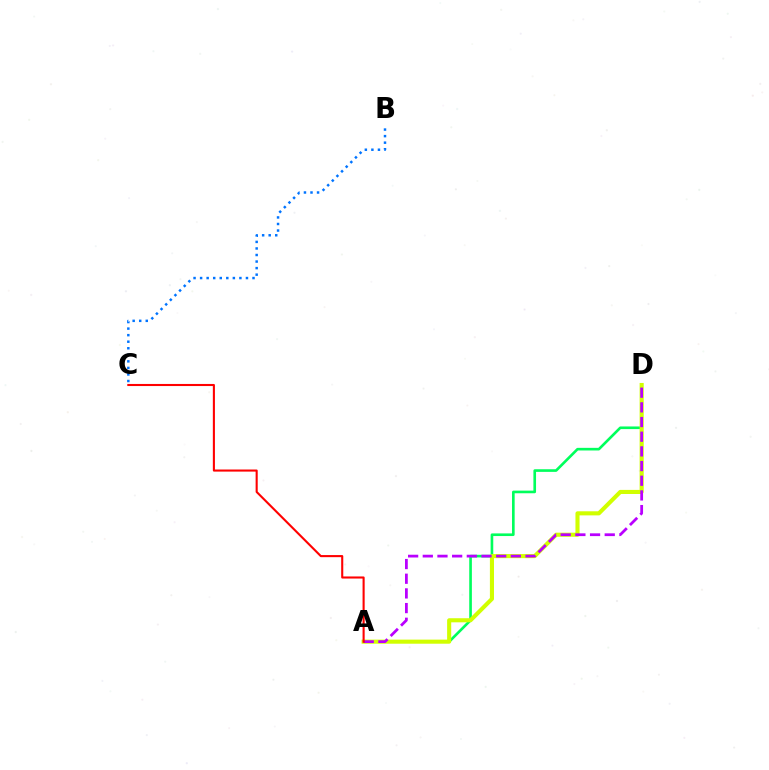{('A', 'D'): [{'color': '#00ff5c', 'line_style': 'solid', 'thickness': 1.9}, {'color': '#d1ff00', 'line_style': 'solid', 'thickness': 2.95}, {'color': '#b900ff', 'line_style': 'dashed', 'thickness': 1.99}], ('B', 'C'): [{'color': '#0074ff', 'line_style': 'dotted', 'thickness': 1.78}], ('A', 'C'): [{'color': '#ff0000', 'line_style': 'solid', 'thickness': 1.51}]}